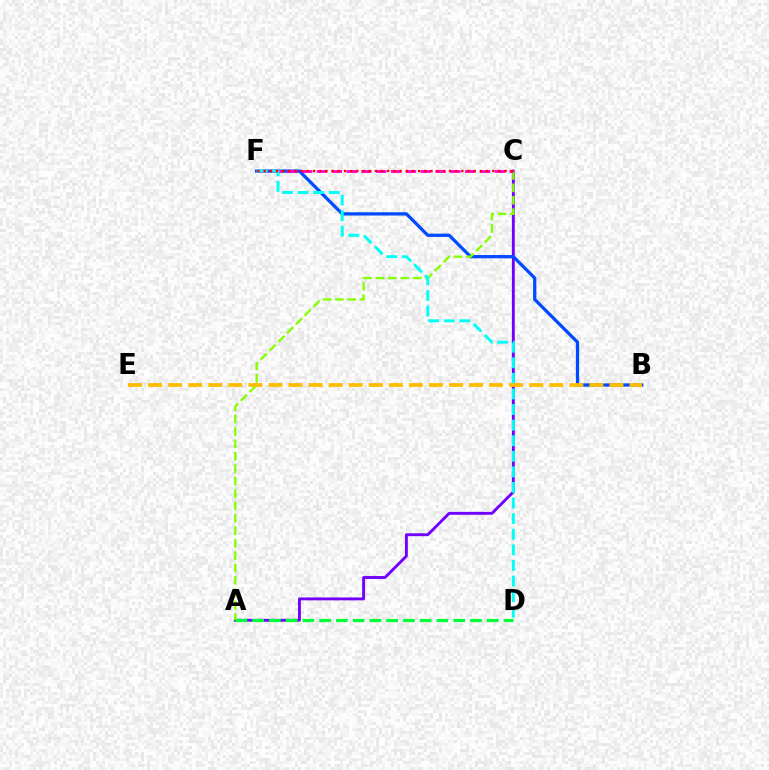{('A', 'C'): [{'color': '#7200ff', 'line_style': 'solid', 'thickness': 2.07}, {'color': '#84ff00', 'line_style': 'dashed', 'thickness': 1.68}], ('B', 'F'): [{'color': '#004bff', 'line_style': 'solid', 'thickness': 2.35}], ('C', 'F'): [{'color': '#ff00cf', 'line_style': 'dashed', 'thickness': 2.01}, {'color': '#ff0000', 'line_style': 'dotted', 'thickness': 1.68}], ('D', 'F'): [{'color': '#00fff6', 'line_style': 'dashed', 'thickness': 2.12}], ('A', 'D'): [{'color': '#00ff39', 'line_style': 'dashed', 'thickness': 2.28}], ('B', 'E'): [{'color': '#ffbd00', 'line_style': 'dashed', 'thickness': 2.73}]}